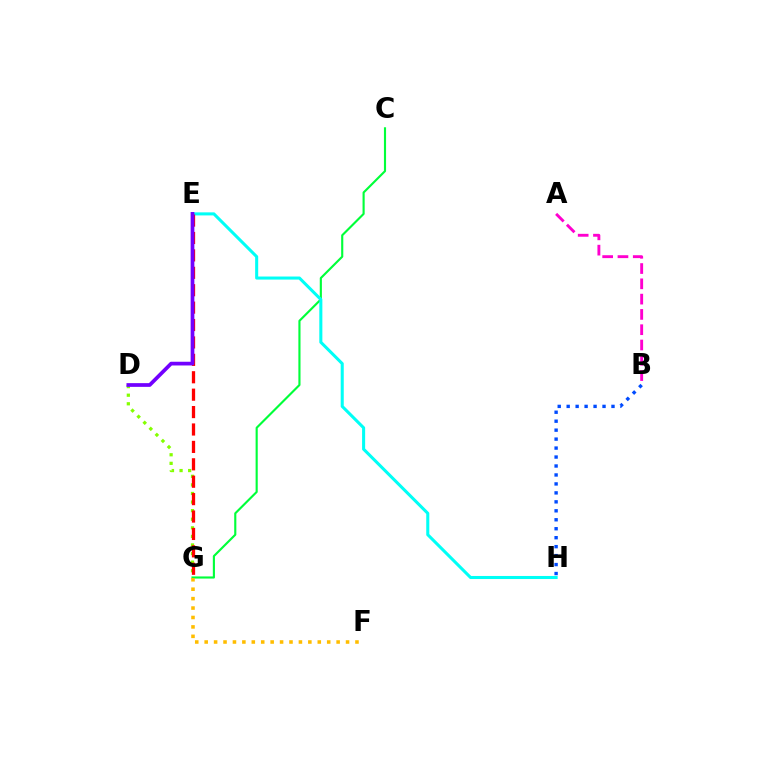{('C', 'G'): [{'color': '#00ff39', 'line_style': 'solid', 'thickness': 1.54}], ('A', 'B'): [{'color': '#ff00cf', 'line_style': 'dashed', 'thickness': 2.08}], ('F', 'G'): [{'color': '#ffbd00', 'line_style': 'dotted', 'thickness': 2.56}], ('B', 'H'): [{'color': '#004bff', 'line_style': 'dotted', 'thickness': 2.43}], ('E', 'H'): [{'color': '#00fff6', 'line_style': 'solid', 'thickness': 2.2}], ('D', 'G'): [{'color': '#84ff00', 'line_style': 'dotted', 'thickness': 2.33}], ('E', 'G'): [{'color': '#ff0000', 'line_style': 'dashed', 'thickness': 2.37}], ('D', 'E'): [{'color': '#7200ff', 'line_style': 'solid', 'thickness': 2.68}]}